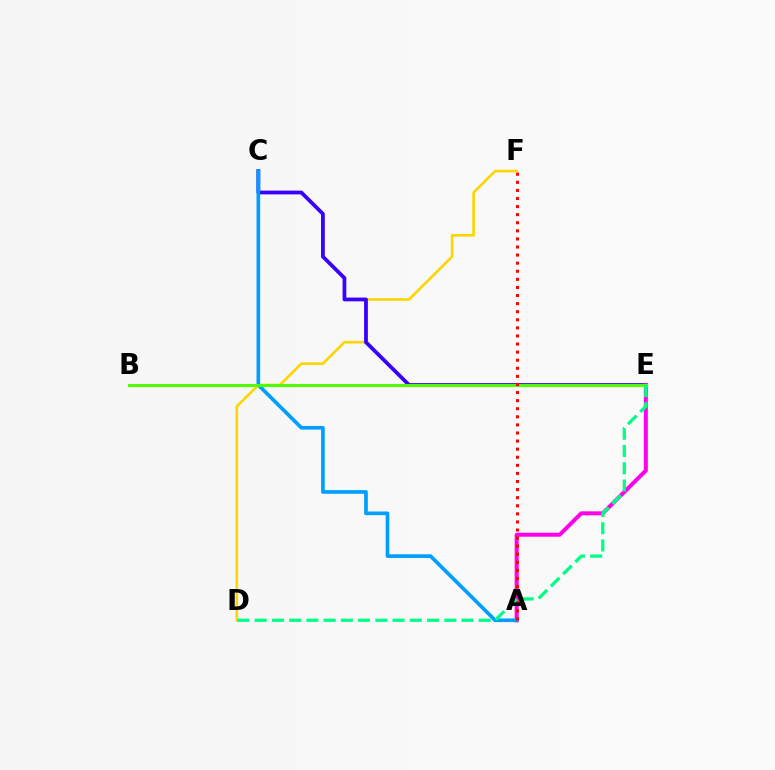{('D', 'F'): [{'color': '#ffd500', 'line_style': 'solid', 'thickness': 1.89}], ('C', 'E'): [{'color': '#3700ff', 'line_style': 'solid', 'thickness': 2.71}], ('A', 'E'): [{'color': '#ff00ed', 'line_style': 'solid', 'thickness': 2.88}], ('A', 'C'): [{'color': '#009eff', 'line_style': 'solid', 'thickness': 2.64}], ('B', 'E'): [{'color': '#4fff00', 'line_style': 'solid', 'thickness': 2.19}], ('A', 'F'): [{'color': '#ff0000', 'line_style': 'dotted', 'thickness': 2.2}], ('D', 'E'): [{'color': '#00ff86', 'line_style': 'dashed', 'thickness': 2.34}]}